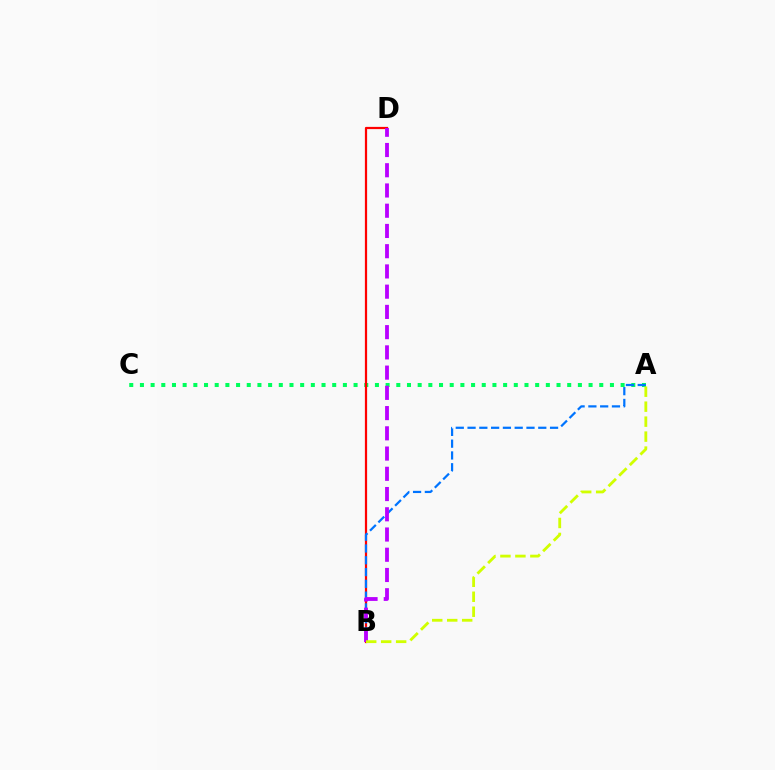{('A', 'C'): [{'color': '#00ff5c', 'line_style': 'dotted', 'thickness': 2.9}], ('B', 'D'): [{'color': '#ff0000', 'line_style': 'solid', 'thickness': 1.61}, {'color': '#b900ff', 'line_style': 'dashed', 'thickness': 2.75}], ('A', 'B'): [{'color': '#0074ff', 'line_style': 'dashed', 'thickness': 1.6}, {'color': '#d1ff00', 'line_style': 'dashed', 'thickness': 2.03}]}